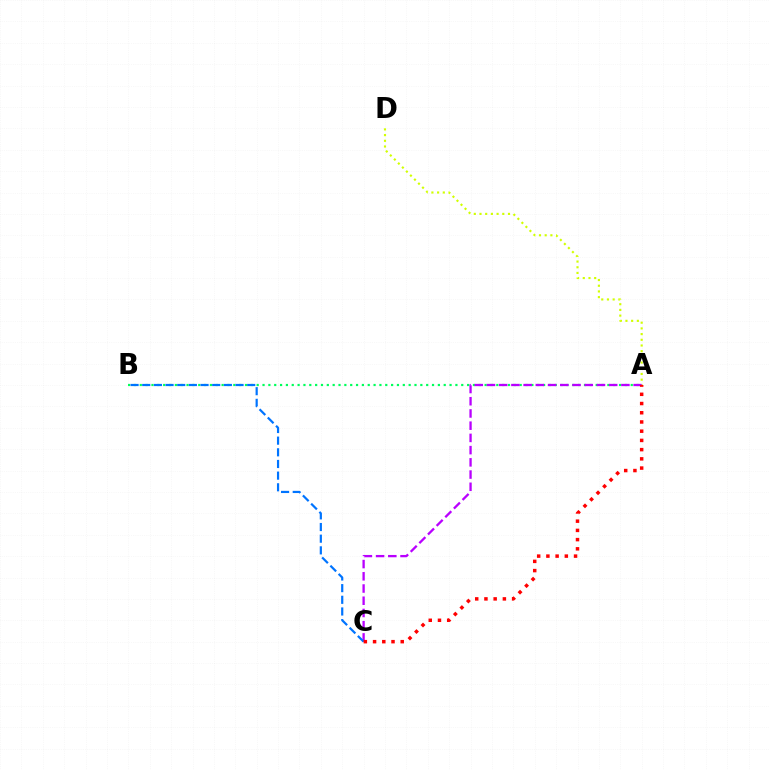{('A', 'B'): [{'color': '#00ff5c', 'line_style': 'dotted', 'thickness': 1.59}], ('A', 'D'): [{'color': '#d1ff00', 'line_style': 'dotted', 'thickness': 1.55}], ('A', 'C'): [{'color': '#b900ff', 'line_style': 'dashed', 'thickness': 1.66}, {'color': '#ff0000', 'line_style': 'dotted', 'thickness': 2.51}], ('B', 'C'): [{'color': '#0074ff', 'line_style': 'dashed', 'thickness': 1.58}]}